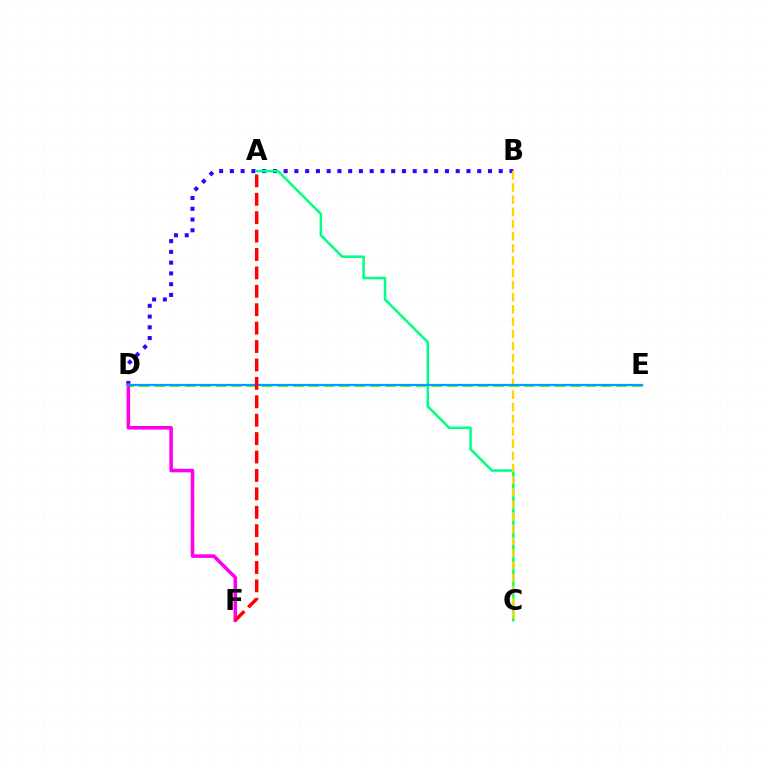{('B', 'D'): [{'color': '#3700ff', 'line_style': 'dotted', 'thickness': 2.92}], ('A', 'C'): [{'color': '#00ff86', 'line_style': 'solid', 'thickness': 1.82}], ('D', 'E'): [{'color': '#4fff00', 'line_style': 'dashed', 'thickness': 2.09}, {'color': '#009eff', 'line_style': 'solid', 'thickness': 1.61}], ('D', 'F'): [{'color': '#ff00ed', 'line_style': 'solid', 'thickness': 2.56}], ('B', 'C'): [{'color': '#ffd500', 'line_style': 'dashed', 'thickness': 1.66}], ('A', 'F'): [{'color': '#ff0000', 'line_style': 'dashed', 'thickness': 2.5}]}